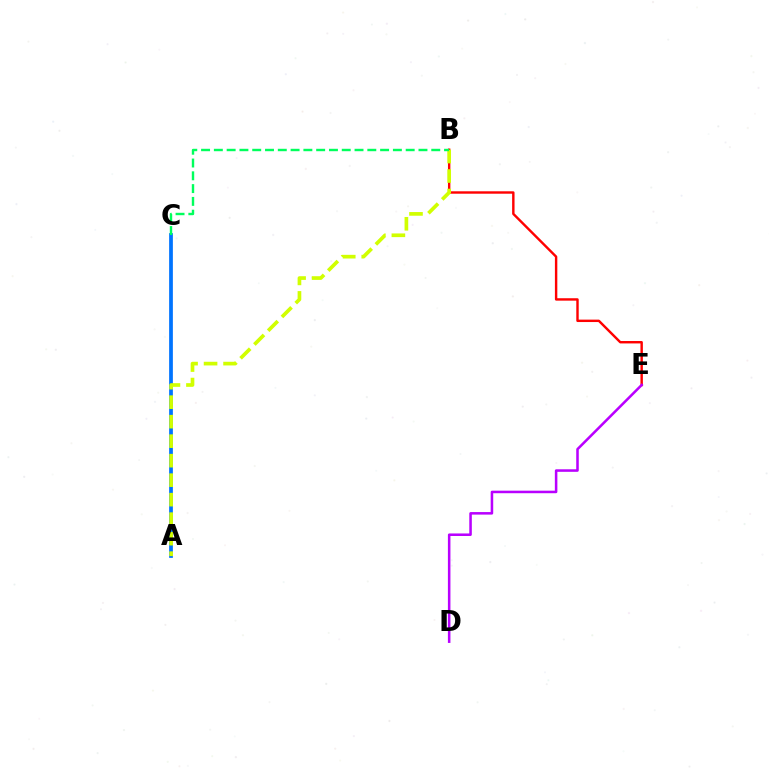{('A', 'C'): [{'color': '#0074ff', 'line_style': 'solid', 'thickness': 2.7}], ('B', 'E'): [{'color': '#ff0000', 'line_style': 'solid', 'thickness': 1.74}], ('A', 'B'): [{'color': '#d1ff00', 'line_style': 'dashed', 'thickness': 2.65}], ('B', 'C'): [{'color': '#00ff5c', 'line_style': 'dashed', 'thickness': 1.74}], ('D', 'E'): [{'color': '#b900ff', 'line_style': 'solid', 'thickness': 1.83}]}